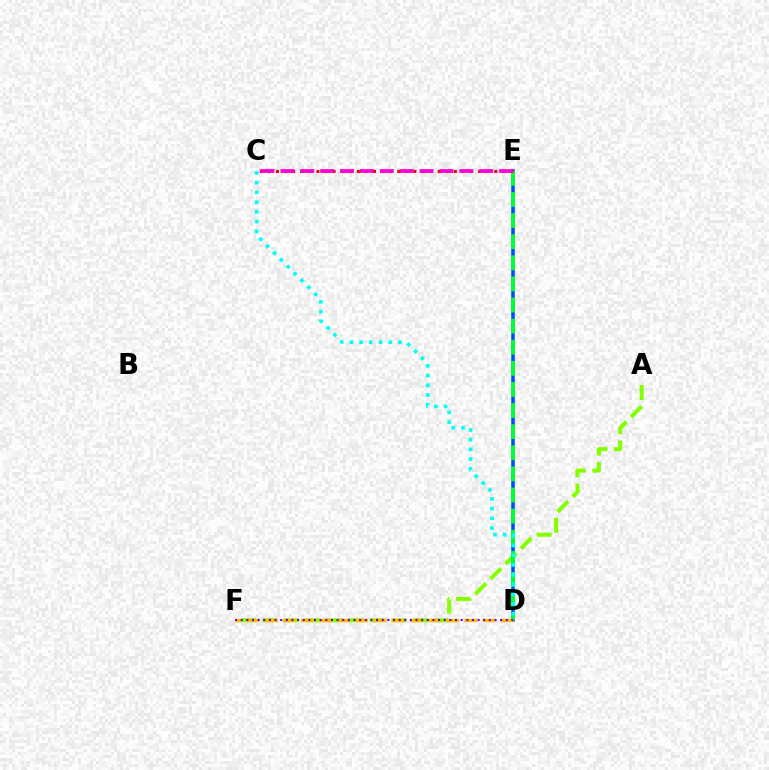{('A', 'F'): [{'color': '#84ff00', 'line_style': 'dashed', 'thickness': 2.92}], ('D', 'E'): [{'color': '#004bff', 'line_style': 'solid', 'thickness': 2.54}, {'color': '#00ff39', 'line_style': 'dashed', 'thickness': 2.87}], ('D', 'F'): [{'color': '#ffbd00', 'line_style': 'dashed', 'thickness': 2.47}, {'color': '#7200ff', 'line_style': 'dotted', 'thickness': 1.53}], ('C', 'D'): [{'color': '#00fff6', 'line_style': 'dotted', 'thickness': 2.64}], ('C', 'E'): [{'color': '#ff0000', 'line_style': 'dotted', 'thickness': 2.2}, {'color': '#ff00cf', 'line_style': 'dashed', 'thickness': 2.7}]}